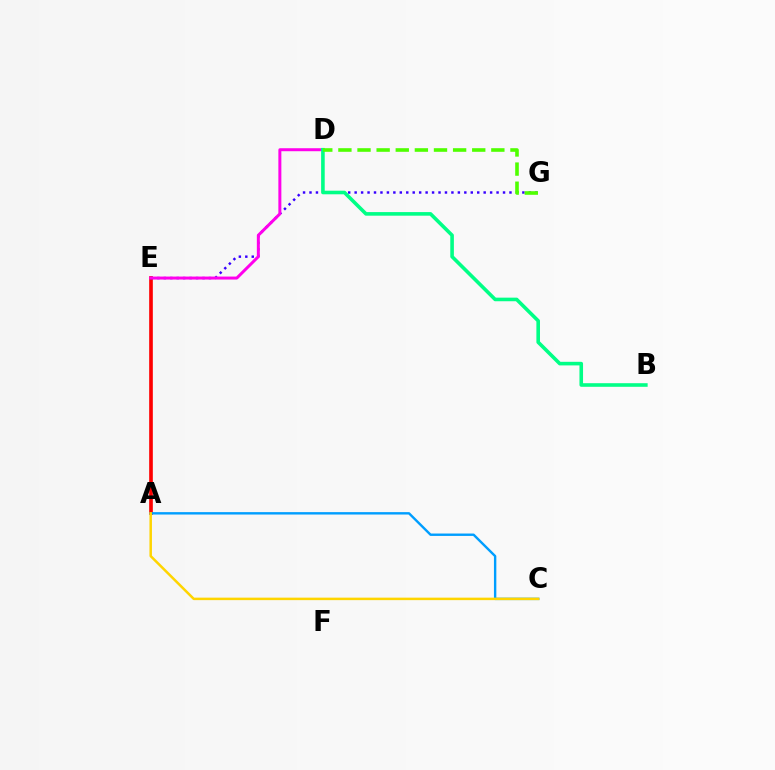{('A', 'E'): [{'color': '#ff0000', 'line_style': 'solid', 'thickness': 2.63}], ('E', 'G'): [{'color': '#3700ff', 'line_style': 'dotted', 'thickness': 1.75}], ('D', 'E'): [{'color': '#ff00ed', 'line_style': 'solid', 'thickness': 2.15}], ('B', 'D'): [{'color': '#00ff86', 'line_style': 'solid', 'thickness': 2.59}], ('A', 'C'): [{'color': '#009eff', 'line_style': 'solid', 'thickness': 1.73}, {'color': '#ffd500', 'line_style': 'solid', 'thickness': 1.8}], ('D', 'G'): [{'color': '#4fff00', 'line_style': 'dashed', 'thickness': 2.6}]}